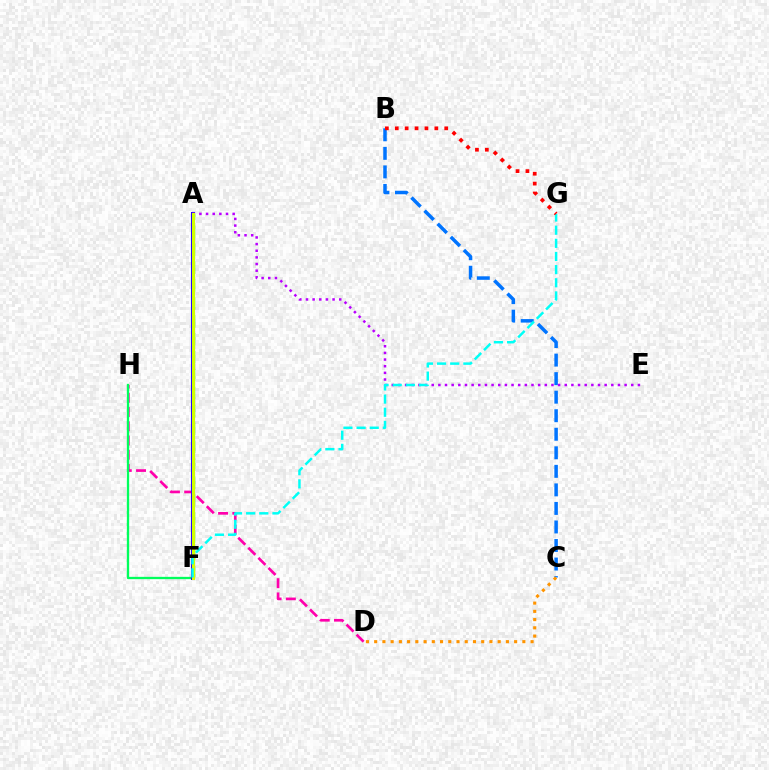{('D', 'H'): [{'color': '#ff00ac', 'line_style': 'dashed', 'thickness': 1.94}], ('B', 'C'): [{'color': '#0074ff', 'line_style': 'dashed', 'thickness': 2.52}], ('F', 'H'): [{'color': '#00ff5c', 'line_style': 'solid', 'thickness': 1.66}], ('A', 'F'): [{'color': '#3dff00', 'line_style': 'dashed', 'thickness': 2.43}, {'color': '#2500ff', 'line_style': 'solid', 'thickness': 2.93}, {'color': '#d1ff00', 'line_style': 'solid', 'thickness': 2.21}], ('A', 'E'): [{'color': '#b900ff', 'line_style': 'dotted', 'thickness': 1.81}], ('F', 'G'): [{'color': '#00fff6', 'line_style': 'dashed', 'thickness': 1.79}], ('B', 'G'): [{'color': '#ff0000', 'line_style': 'dotted', 'thickness': 2.69}], ('C', 'D'): [{'color': '#ff9400', 'line_style': 'dotted', 'thickness': 2.24}]}